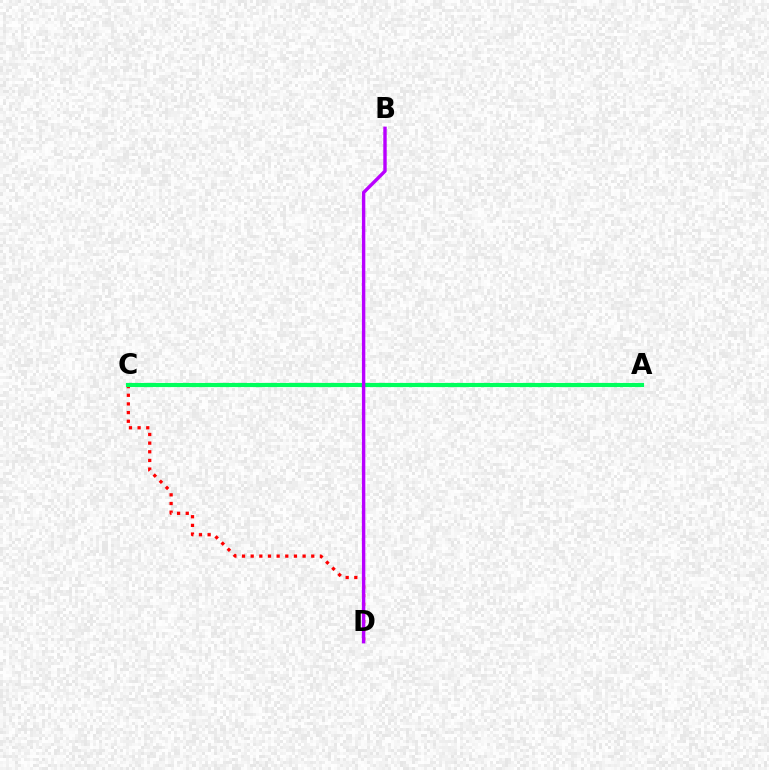{('A', 'C'): [{'color': '#0074ff', 'line_style': 'solid', 'thickness': 1.78}, {'color': '#d1ff00', 'line_style': 'solid', 'thickness': 2.71}, {'color': '#00ff5c', 'line_style': 'solid', 'thickness': 2.98}], ('C', 'D'): [{'color': '#ff0000', 'line_style': 'dotted', 'thickness': 2.35}], ('B', 'D'): [{'color': '#b900ff', 'line_style': 'solid', 'thickness': 2.45}]}